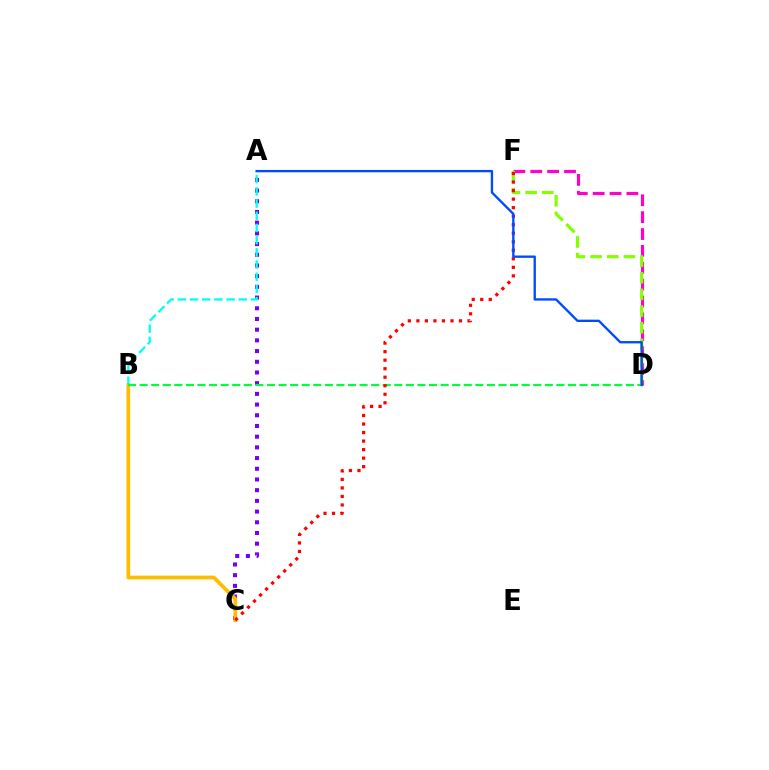{('A', 'C'): [{'color': '#7200ff', 'line_style': 'dotted', 'thickness': 2.91}], ('D', 'F'): [{'color': '#ff00cf', 'line_style': 'dashed', 'thickness': 2.29}, {'color': '#84ff00', 'line_style': 'dashed', 'thickness': 2.26}], ('B', 'C'): [{'color': '#ffbd00', 'line_style': 'solid', 'thickness': 2.69}], ('A', 'B'): [{'color': '#00fff6', 'line_style': 'dashed', 'thickness': 1.66}], ('B', 'D'): [{'color': '#00ff39', 'line_style': 'dashed', 'thickness': 1.57}], ('C', 'F'): [{'color': '#ff0000', 'line_style': 'dotted', 'thickness': 2.32}], ('A', 'D'): [{'color': '#004bff', 'line_style': 'solid', 'thickness': 1.69}]}